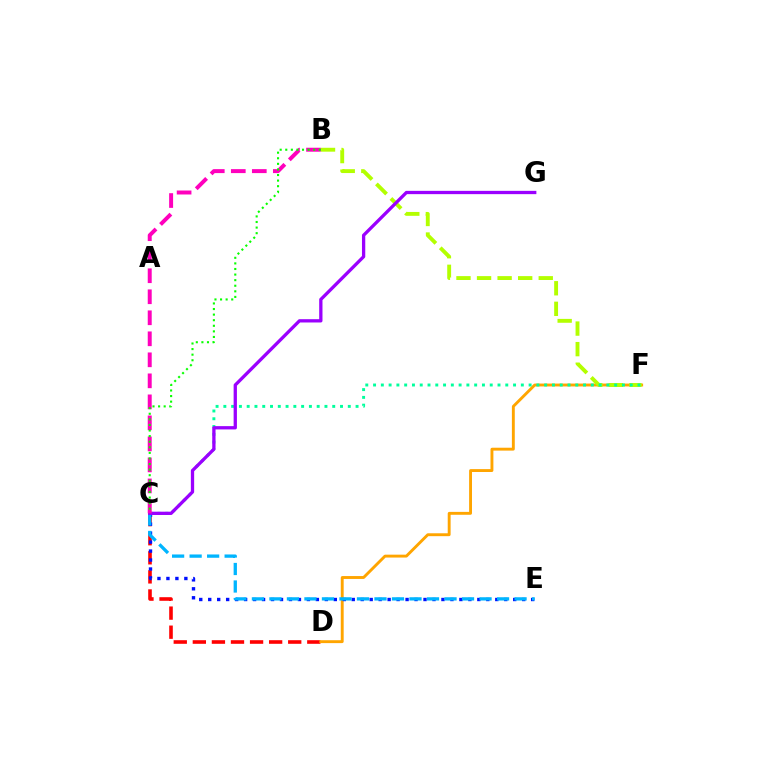{('C', 'D'): [{'color': '#ff0000', 'line_style': 'dashed', 'thickness': 2.59}], ('D', 'F'): [{'color': '#ffa500', 'line_style': 'solid', 'thickness': 2.08}], ('B', 'F'): [{'color': '#b3ff00', 'line_style': 'dashed', 'thickness': 2.79}], ('C', 'E'): [{'color': '#0010ff', 'line_style': 'dotted', 'thickness': 2.44}, {'color': '#00b5ff', 'line_style': 'dashed', 'thickness': 2.38}], ('C', 'F'): [{'color': '#00ff9d', 'line_style': 'dotted', 'thickness': 2.11}], ('C', 'G'): [{'color': '#9b00ff', 'line_style': 'solid', 'thickness': 2.37}], ('B', 'C'): [{'color': '#ff00bd', 'line_style': 'dashed', 'thickness': 2.86}, {'color': '#08ff00', 'line_style': 'dotted', 'thickness': 1.52}]}